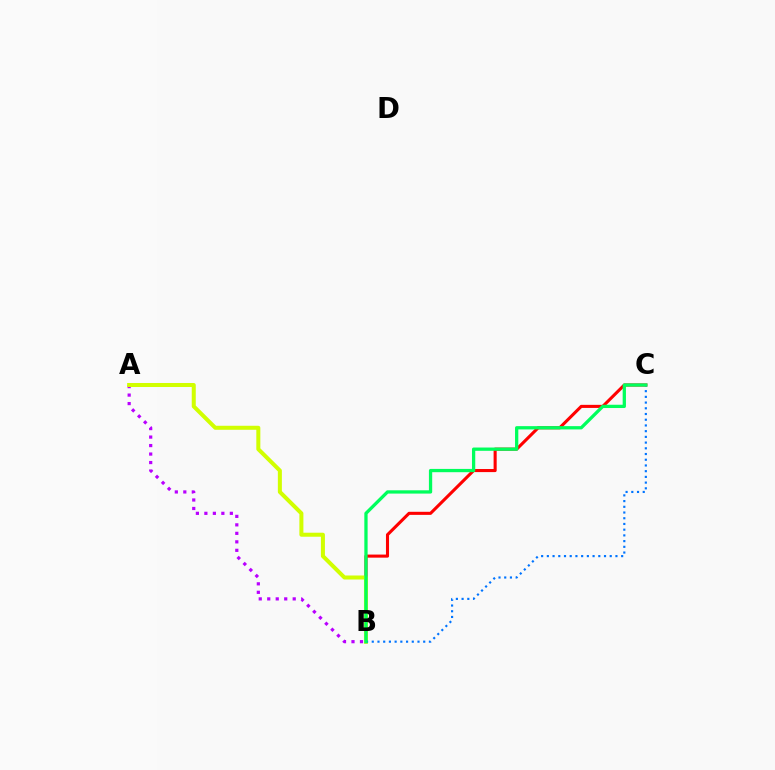{('B', 'C'): [{'color': '#ff0000', 'line_style': 'solid', 'thickness': 2.22}, {'color': '#0074ff', 'line_style': 'dotted', 'thickness': 1.55}, {'color': '#00ff5c', 'line_style': 'solid', 'thickness': 2.36}], ('A', 'B'): [{'color': '#b900ff', 'line_style': 'dotted', 'thickness': 2.31}, {'color': '#d1ff00', 'line_style': 'solid', 'thickness': 2.89}]}